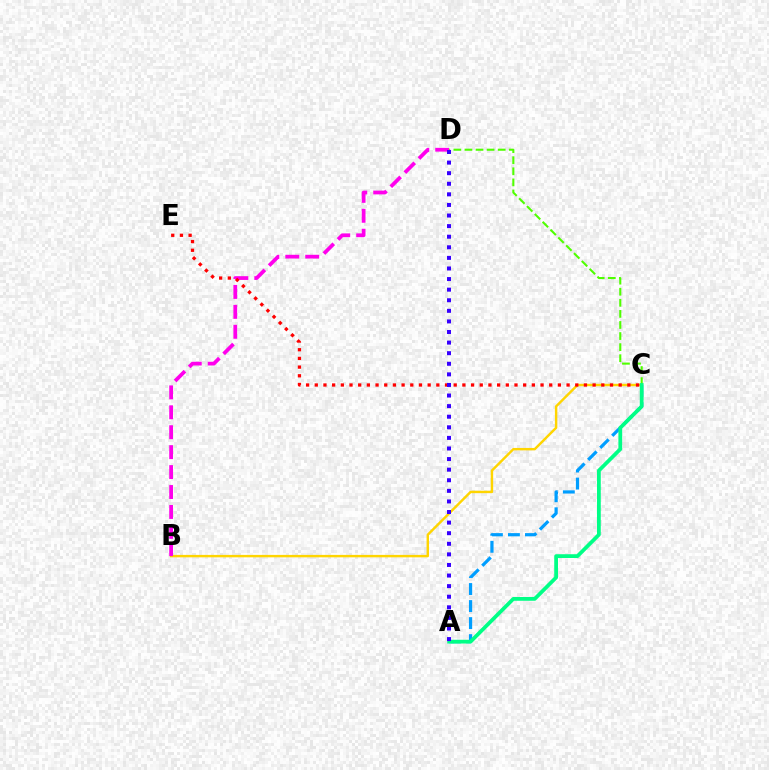{('B', 'C'): [{'color': '#ffd500', 'line_style': 'solid', 'thickness': 1.75}], ('B', 'D'): [{'color': '#ff00ed', 'line_style': 'dashed', 'thickness': 2.71}], ('A', 'C'): [{'color': '#009eff', 'line_style': 'dashed', 'thickness': 2.31}, {'color': '#00ff86', 'line_style': 'solid', 'thickness': 2.71}], ('C', 'D'): [{'color': '#4fff00', 'line_style': 'dashed', 'thickness': 1.51}], ('C', 'E'): [{'color': '#ff0000', 'line_style': 'dotted', 'thickness': 2.36}], ('A', 'D'): [{'color': '#3700ff', 'line_style': 'dotted', 'thickness': 2.88}]}